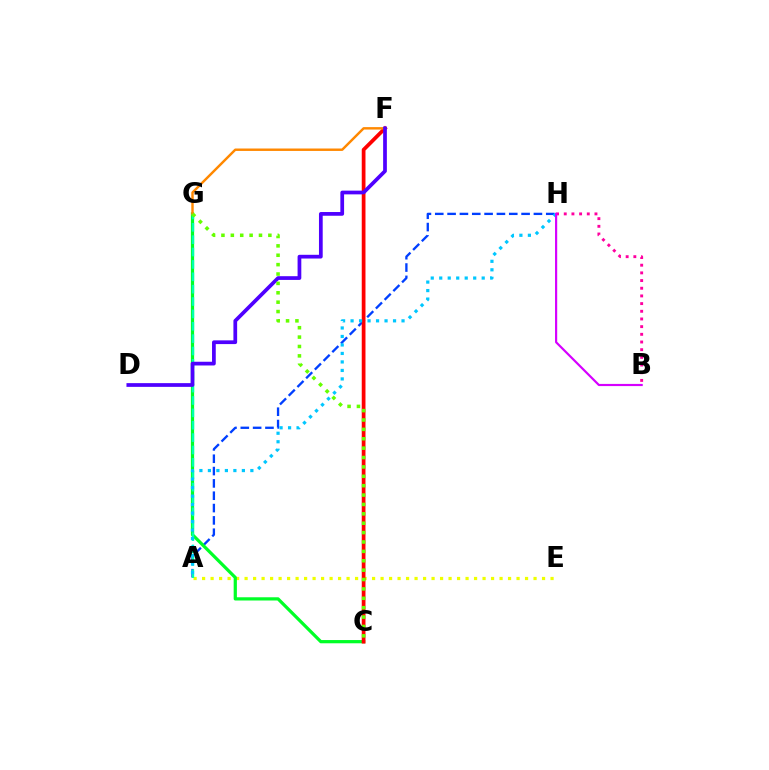{('A', 'H'): [{'color': '#003fff', 'line_style': 'dashed', 'thickness': 1.68}, {'color': '#00c7ff', 'line_style': 'dotted', 'thickness': 2.31}], ('A', 'E'): [{'color': '#eeff00', 'line_style': 'dotted', 'thickness': 2.31}], ('C', 'G'): [{'color': '#00ff27', 'line_style': 'solid', 'thickness': 2.32}, {'color': '#66ff00', 'line_style': 'dotted', 'thickness': 2.55}], ('C', 'F'): [{'color': '#ff0000', 'line_style': 'solid', 'thickness': 2.69}], ('F', 'G'): [{'color': '#ff8800', 'line_style': 'solid', 'thickness': 1.75}], ('A', 'G'): [{'color': '#00ffaf', 'line_style': 'dashed', 'thickness': 1.68}], ('B', 'H'): [{'color': '#ff00a0', 'line_style': 'dotted', 'thickness': 2.09}, {'color': '#d600ff', 'line_style': 'solid', 'thickness': 1.56}], ('D', 'F'): [{'color': '#4f00ff', 'line_style': 'solid', 'thickness': 2.68}]}